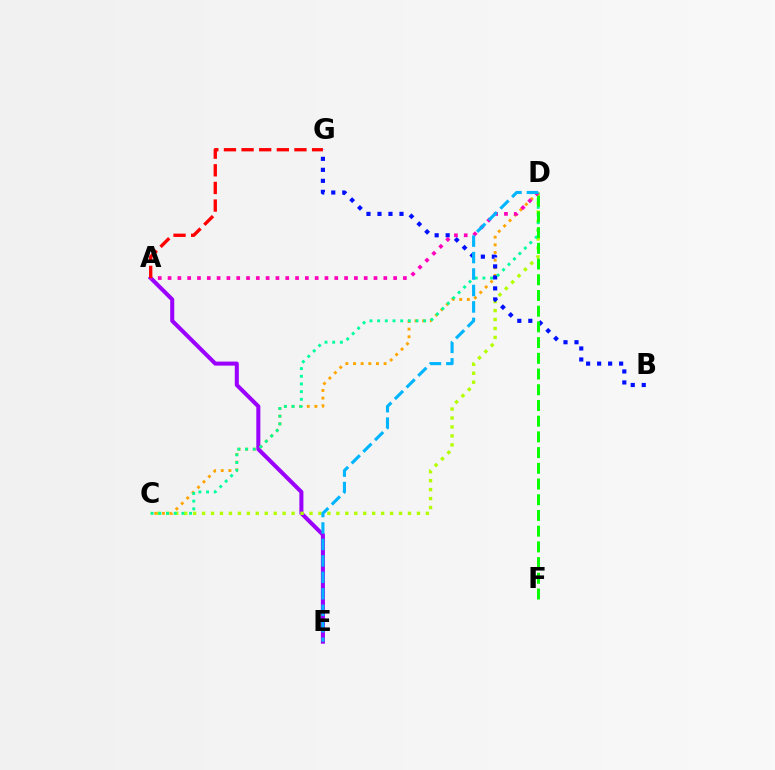{('A', 'E'): [{'color': '#9b00ff', 'line_style': 'solid', 'thickness': 2.91}], ('C', 'D'): [{'color': '#b3ff00', 'line_style': 'dotted', 'thickness': 2.43}, {'color': '#ffa500', 'line_style': 'dotted', 'thickness': 2.08}, {'color': '#00ff9d', 'line_style': 'dotted', 'thickness': 2.09}], ('B', 'G'): [{'color': '#0010ff', 'line_style': 'dotted', 'thickness': 2.99}], ('A', 'D'): [{'color': '#ff00bd', 'line_style': 'dotted', 'thickness': 2.66}], ('A', 'G'): [{'color': '#ff0000', 'line_style': 'dashed', 'thickness': 2.39}], ('D', 'F'): [{'color': '#08ff00', 'line_style': 'dashed', 'thickness': 2.13}], ('D', 'E'): [{'color': '#00b5ff', 'line_style': 'dashed', 'thickness': 2.24}]}